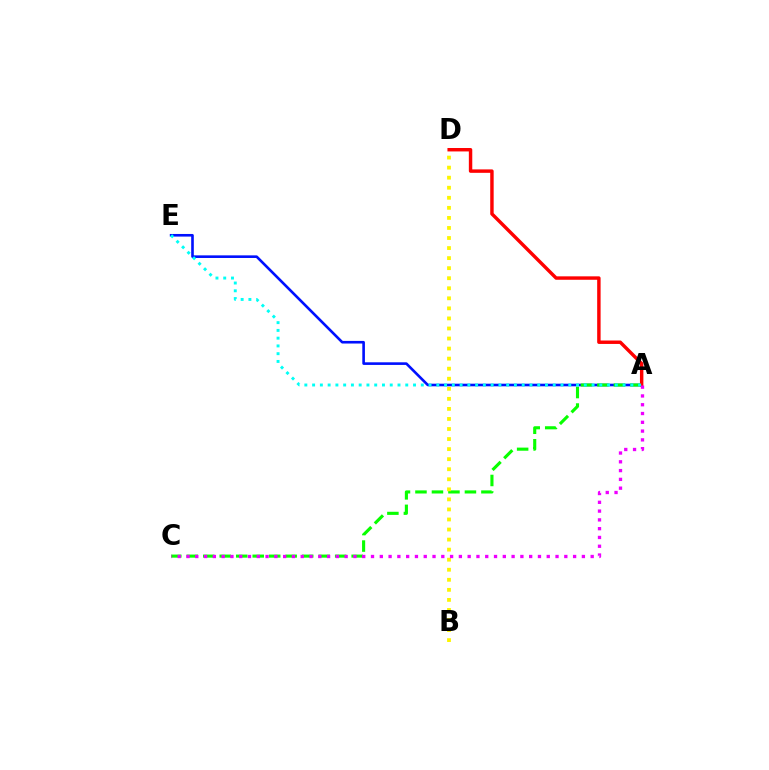{('A', 'E'): [{'color': '#0010ff', 'line_style': 'solid', 'thickness': 1.89}, {'color': '#00fff6', 'line_style': 'dotted', 'thickness': 2.11}], ('A', 'C'): [{'color': '#08ff00', 'line_style': 'dashed', 'thickness': 2.24}, {'color': '#ee00ff', 'line_style': 'dotted', 'thickness': 2.39}], ('B', 'D'): [{'color': '#fcf500', 'line_style': 'dotted', 'thickness': 2.73}], ('A', 'D'): [{'color': '#ff0000', 'line_style': 'solid', 'thickness': 2.47}]}